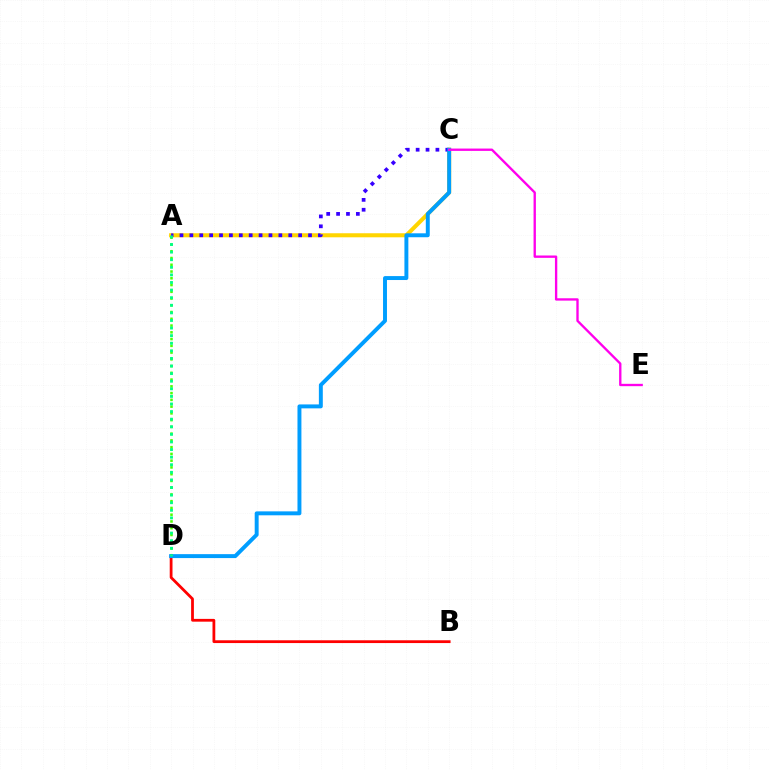{('A', 'C'): [{'color': '#ffd500', 'line_style': 'solid', 'thickness': 2.92}, {'color': '#3700ff', 'line_style': 'dotted', 'thickness': 2.69}], ('A', 'D'): [{'color': '#4fff00', 'line_style': 'dotted', 'thickness': 1.84}, {'color': '#00ff86', 'line_style': 'dotted', 'thickness': 2.06}], ('B', 'D'): [{'color': '#ff0000', 'line_style': 'solid', 'thickness': 2.0}], ('C', 'D'): [{'color': '#009eff', 'line_style': 'solid', 'thickness': 2.83}], ('C', 'E'): [{'color': '#ff00ed', 'line_style': 'solid', 'thickness': 1.69}]}